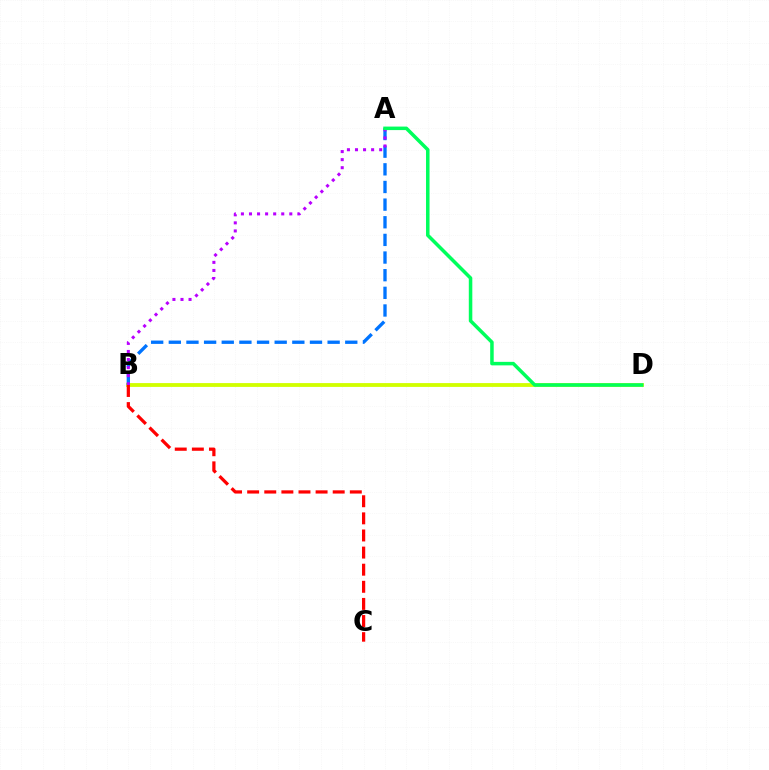{('B', 'D'): [{'color': '#d1ff00', 'line_style': 'solid', 'thickness': 2.75}], ('A', 'B'): [{'color': '#0074ff', 'line_style': 'dashed', 'thickness': 2.4}, {'color': '#b900ff', 'line_style': 'dotted', 'thickness': 2.19}], ('B', 'C'): [{'color': '#ff0000', 'line_style': 'dashed', 'thickness': 2.32}], ('A', 'D'): [{'color': '#00ff5c', 'line_style': 'solid', 'thickness': 2.53}]}